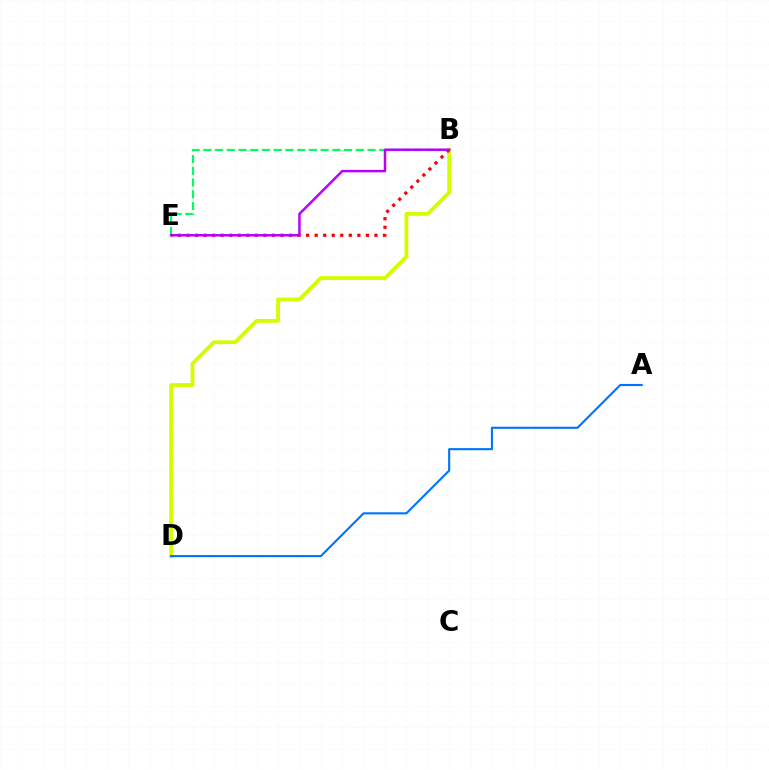{('B', 'D'): [{'color': '#d1ff00', 'line_style': 'solid', 'thickness': 2.76}], ('B', 'E'): [{'color': '#ff0000', 'line_style': 'dotted', 'thickness': 2.32}, {'color': '#00ff5c', 'line_style': 'dashed', 'thickness': 1.59}, {'color': '#b900ff', 'line_style': 'solid', 'thickness': 1.79}], ('A', 'D'): [{'color': '#0074ff', 'line_style': 'solid', 'thickness': 1.53}]}